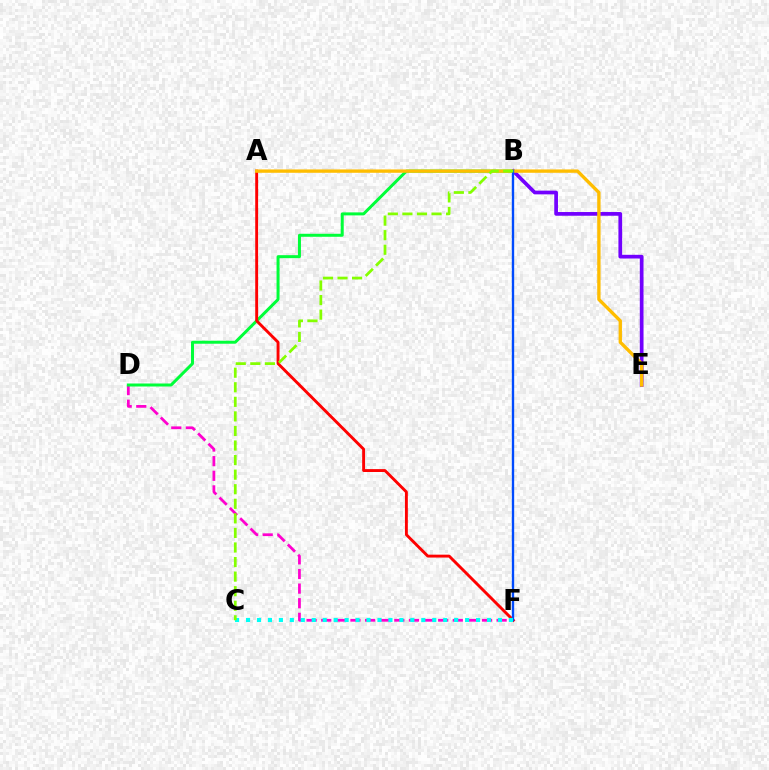{('D', 'F'): [{'color': '#ff00cf', 'line_style': 'dashed', 'thickness': 1.99}], ('B', 'D'): [{'color': '#00ff39', 'line_style': 'solid', 'thickness': 2.16}], ('B', 'E'): [{'color': '#7200ff', 'line_style': 'solid', 'thickness': 2.68}], ('A', 'F'): [{'color': '#ff0000', 'line_style': 'solid', 'thickness': 2.08}], ('A', 'E'): [{'color': '#ffbd00', 'line_style': 'solid', 'thickness': 2.41}], ('B', 'F'): [{'color': '#004bff', 'line_style': 'solid', 'thickness': 1.69}], ('C', 'F'): [{'color': '#00fff6', 'line_style': 'dotted', 'thickness': 2.98}], ('B', 'C'): [{'color': '#84ff00', 'line_style': 'dashed', 'thickness': 1.98}]}